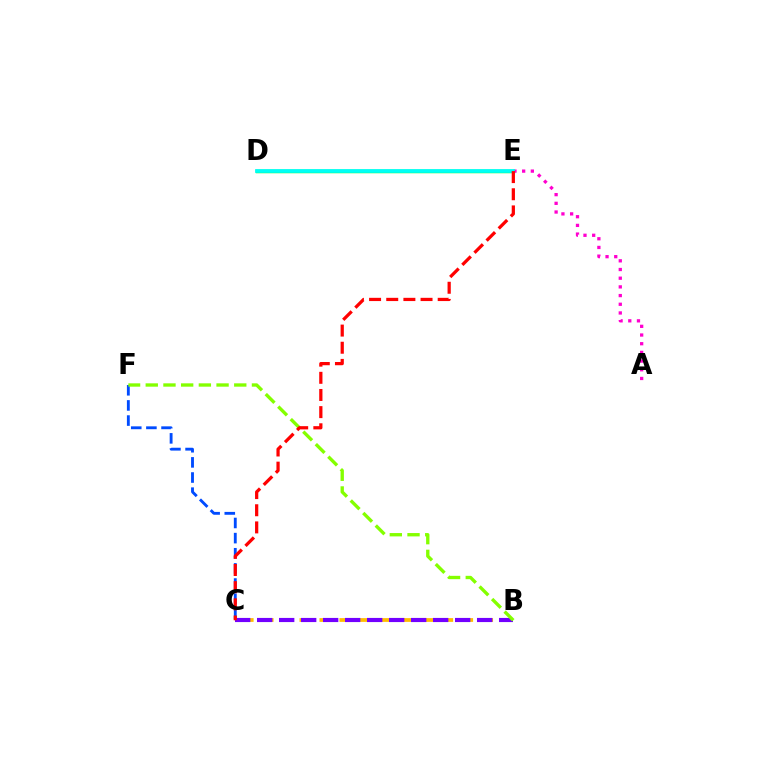{('D', 'E'): [{'color': '#00ff39', 'line_style': 'solid', 'thickness': 2.5}, {'color': '#00fff6', 'line_style': 'solid', 'thickness': 2.7}], ('B', 'C'): [{'color': '#ffbd00', 'line_style': 'dashed', 'thickness': 2.71}, {'color': '#7200ff', 'line_style': 'dashed', 'thickness': 2.99}], ('C', 'F'): [{'color': '#004bff', 'line_style': 'dashed', 'thickness': 2.06}], ('B', 'F'): [{'color': '#84ff00', 'line_style': 'dashed', 'thickness': 2.4}], ('A', 'E'): [{'color': '#ff00cf', 'line_style': 'dotted', 'thickness': 2.36}], ('C', 'E'): [{'color': '#ff0000', 'line_style': 'dashed', 'thickness': 2.33}]}